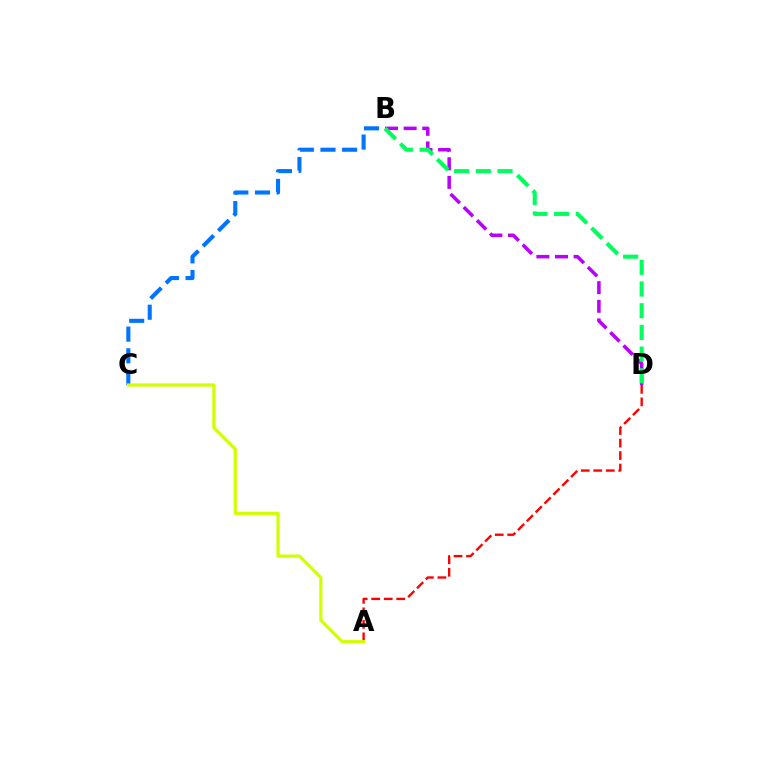{('B', 'D'): [{'color': '#b900ff', 'line_style': 'dashed', 'thickness': 2.53}, {'color': '#00ff5c', 'line_style': 'dashed', 'thickness': 2.95}], ('A', 'D'): [{'color': '#ff0000', 'line_style': 'dashed', 'thickness': 1.7}], ('B', 'C'): [{'color': '#0074ff', 'line_style': 'dashed', 'thickness': 2.94}], ('A', 'C'): [{'color': '#d1ff00', 'line_style': 'solid', 'thickness': 2.3}]}